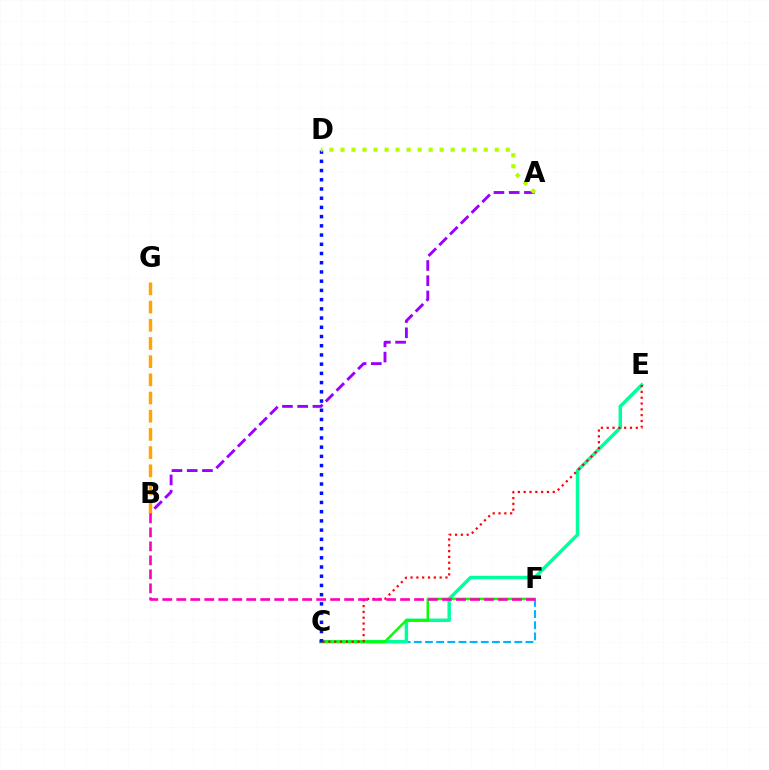{('C', 'F'): [{'color': '#00b5ff', 'line_style': 'dashed', 'thickness': 1.52}, {'color': '#08ff00', 'line_style': 'solid', 'thickness': 1.81}], ('A', 'B'): [{'color': '#9b00ff', 'line_style': 'dashed', 'thickness': 2.07}], ('C', 'E'): [{'color': '#00ff9d', 'line_style': 'solid', 'thickness': 2.49}, {'color': '#ff0000', 'line_style': 'dotted', 'thickness': 1.58}], ('C', 'D'): [{'color': '#0010ff', 'line_style': 'dotted', 'thickness': 2.51}], ('B', 'G'): [{'color': '#ffa500', 'line_style': 'dashed', 'thickness': 2.47}], ('A', 'D'): [{'color': '#b3ff00', 'line_style': 'dotted', 'thickness': 2.99}], ('B', 'F'): [{'color': '#ff00bd', 'line_style': 'dashed', 'thickness': 1.9}]}